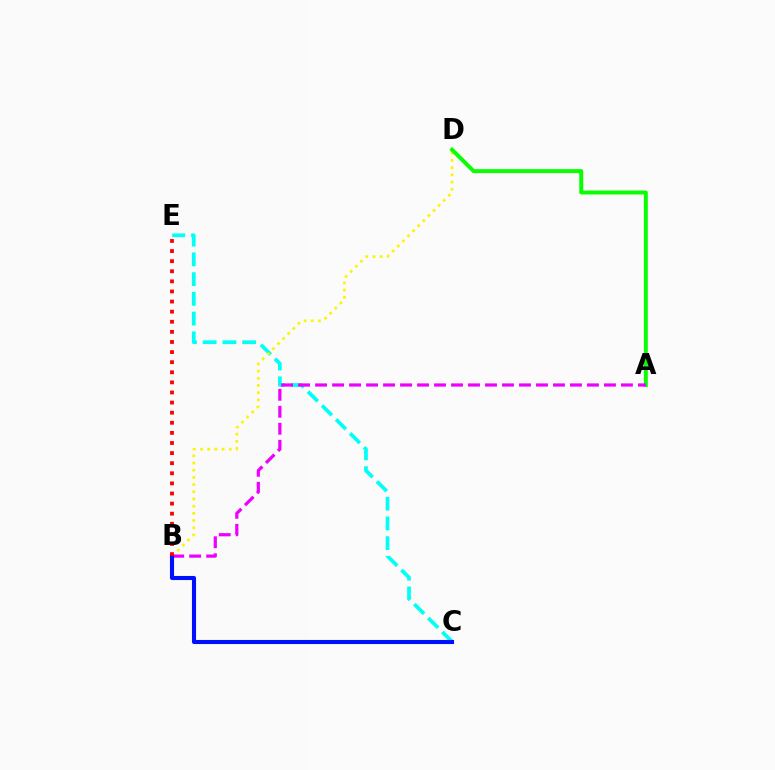{('C', 'E'): [{'color': '#00fff6', 'line_style': 'dashed', 'thickness': 2.68}], ('B', 'D'): [{'color': '#fcf500', 'line_style': 'dotted', 'thickness': 1.95}], ('A', 'D'): [{'color': '#08ff00', 'line_style': 'solid', 'thickness': 2.85}], ('A', 'B'): [{'color': '#ee00ff', 'line_style': 'dashed', 'thickness': 2.31}], ('B', 'C'): [{'color': '#0010ff', 'line_style': 'solid', 'thickness': 2.94}], ('B', 'E'): [{'color': '#ff0000', 'line_style': 'dotted', 'thickness': 2.74}]}